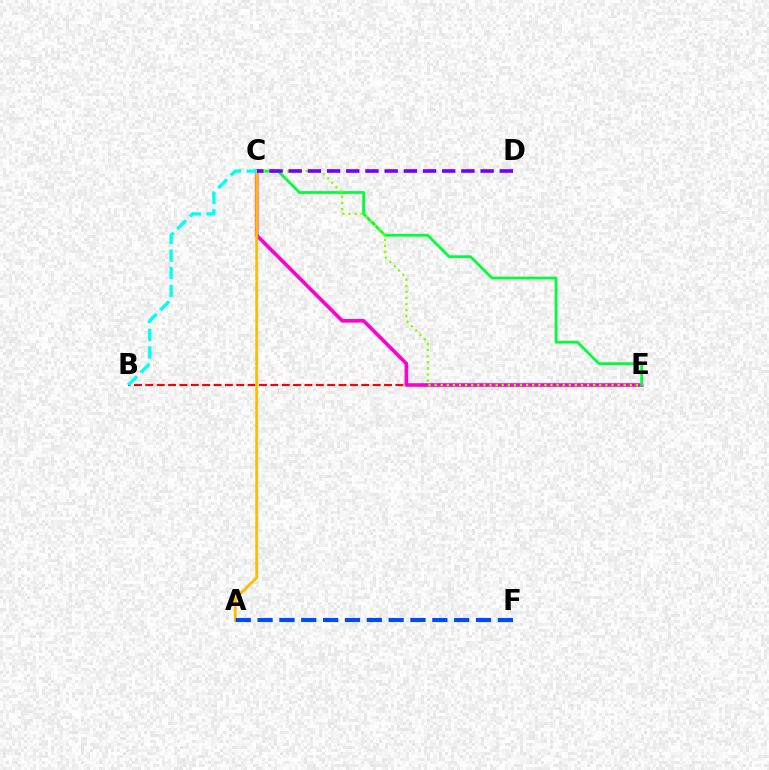{('B', 'E'): [{'color': '#ff0000', 'line_style': 'dashed', 'thickness': 1.54}], ('C', 'E'): [{'color': '#ff00cf', 'line_style': 'solid', 'thickness': 2.6}, {'color': '#00ff39', 'line_style': 'solid', 'thickness': 1.99}, {'color': '#84ff00', 'line_style': 'dotted', 'thickness': 1.66}], ('A', 'C'): [{'color': '#ffbd00', 'line_style': 'solid', 'thickness': 2.04}], ('B', 'C'): [{'color': '#00fff6', 'line_style': 'dashed', 'thickness': 2.39}], ('C', 'D'): [{'color': '#7200ff', 'line_style': 'dashed', 'thickness': 2.61}], ('A', 'F'): [{'color': '#004bff', 'line_style': 'dashed', 'thickness': 2.97}]}